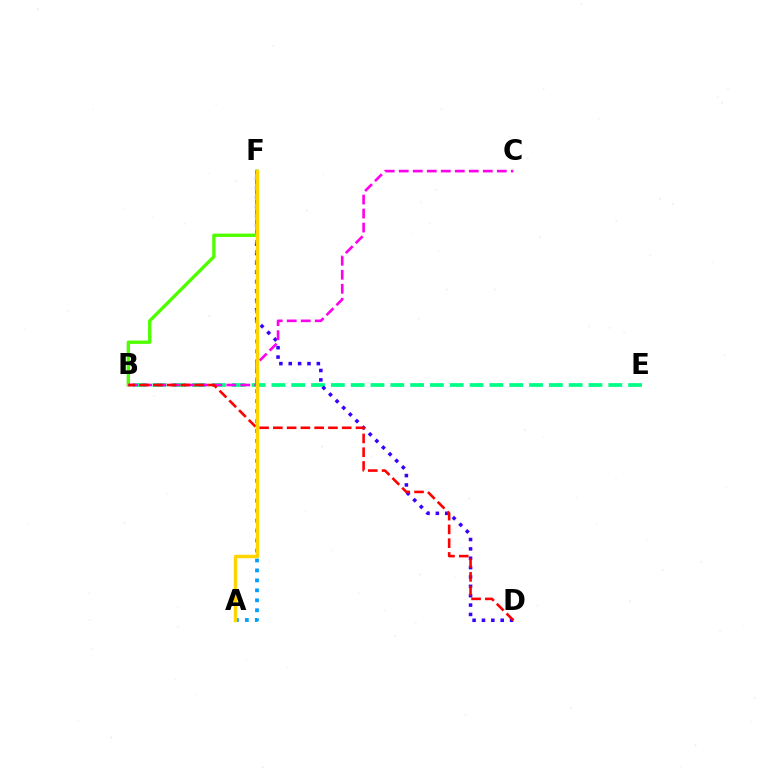{('B', 'E'): [{'color': '#00ff86', 'line_style': 'dashed', 'thickness': 2.69}], ('D', 'F'): [{'color': '#3700ff', 'line_style': 'dotted', 'thickness': 2.55}], ('B', 'F'): [{'color': '#4fff00', 'line_style': 'solid', 'thickness': 2.42}], ('B', 'C'): [{'color': '#ff00ed', 'line_style': 'dashed', 'thickness': 1.9}], ('B', 'D'): [{'color': '#ff0000', 'line_style': 'dashed', 'thickness': 1.87}], ('A', 'F'): [{'color': '#009eff', 'line_style': 'dotted', 'thickness': 2.71}, {'color': '#ffd500', 'line_style': 'solid', 'thickness': 2.5}]}